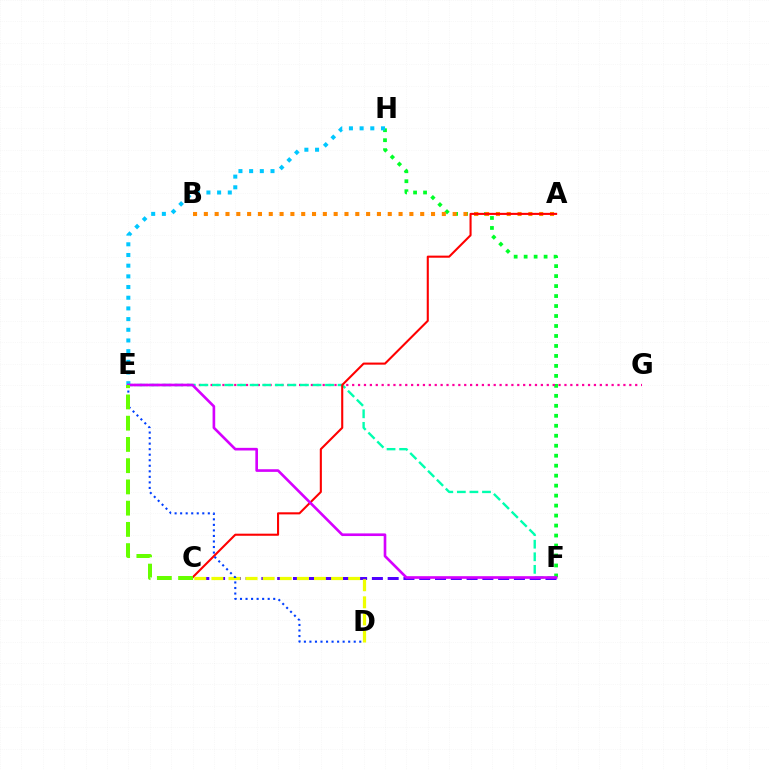{('F', 'H'): [{'color': '#00ff27', 'line_style': 'dotted', 'thickness': 2.71}], ('A', 'B'): [{'color': '#ff8800', 'line_style': 'dotted', 'thickness': 2.94}], ('E', 'G'): [{'color': '#ff00a0', 'line_style': 'dotted', 'thickness': 1.6}], ('E', 'F'): [{'color': '#00ffaf', 'line_style': 'dashed', 'thickness': 1.71}, {'color': '#d600ff', 'line_style': 'solid', 'thickness': 1.9}], ('E', 'H'): [{'color': '#00c7ff', 'line_style': 'dotted', 'thickness': 2.9}], ('C', 'F'): [{'color': '#4f00ff', 'line_style': 'dashed', 'thickness': 2.14}], ('A', 'C'): [{'color': '#ff0000', 'line_style': 'solid', 'thickness': 1.51}], ('C', 'D'): [{'color': '#eeff00', 'line_style': 'dashed', 'thickness': 2.32}], ('D', 'E'): [{'color': '#003fff', 'line_style': 'dotted', 'thickness': 1.5}], ('C', 'E'): [{'color': '#66ff00', 'line_style': 'dashed', 'thickness': 2.89}]}